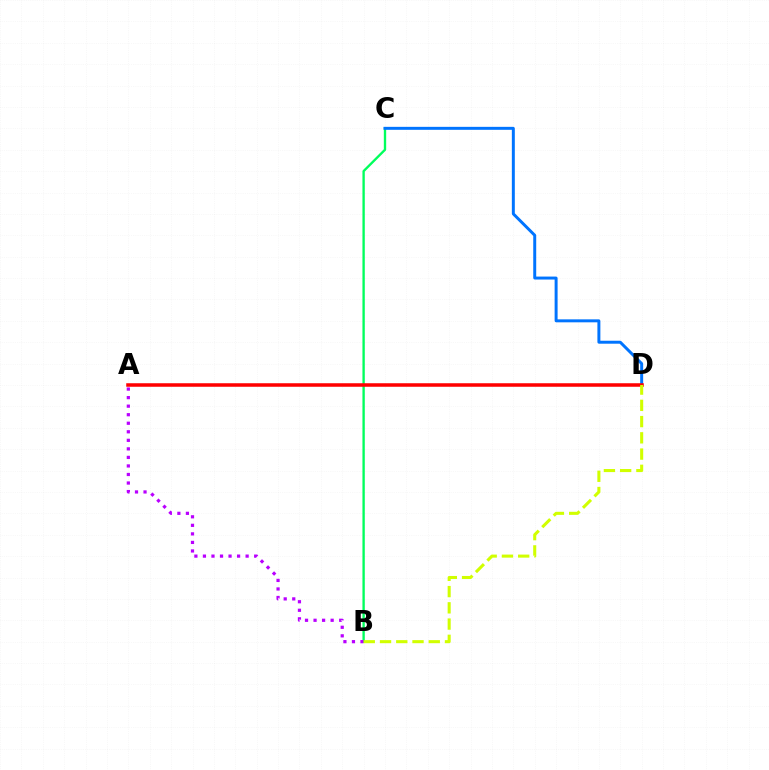{('B', 'C'): [{'color': '#00ff5c', 'line_style': 'solid', 'thickness': 1.69}], ('C', 'D'): [{'color': '#0074ff', 'line_style': 'solid', 'thickness': 2.14}], ('A', 'B'): [{'color': '#b900ff', 'line_style': 'dotted', 'thickness': 2.32}], ('A', 'D'): [{'color': '#ff0000', 'line_style': 'solid', 'thickness': 2.54}], ('B', 'D'): [{'color': '#d1ff00', 'line_style': 'dashed', 'thickness': 2.21}]}